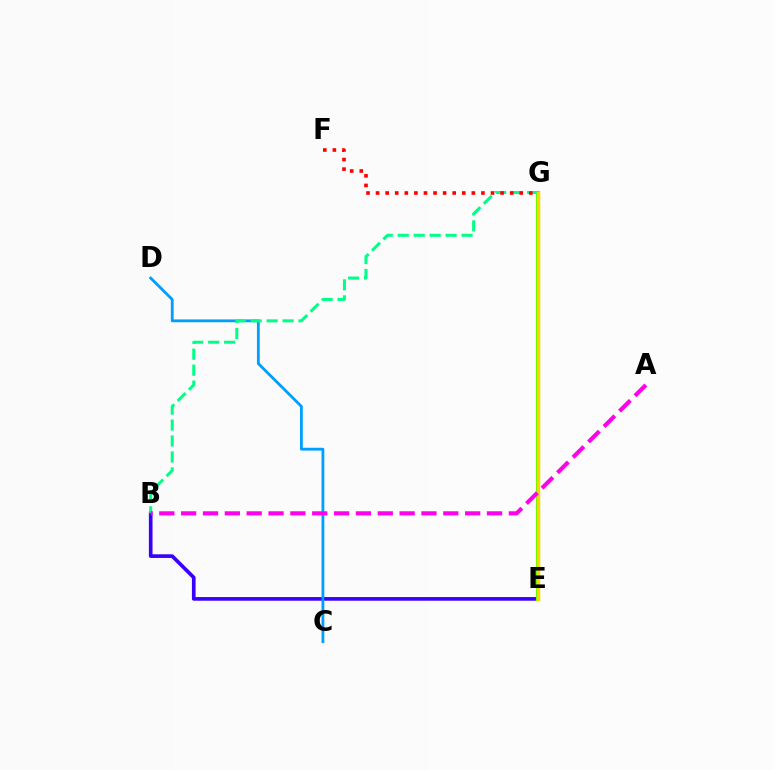{('B', 'E'): [{'color': '#3700ff', 'line_style': 'solid', 'thickness': 2.63}], ('E', 'G'): [{'color': '#4fff00', 'line_style': 'solid', 'thickness': 2.96}, {'color': '#ffd500', 'line_style': 'solid', 'thickness': 2.48}], ('C', 'D'): [{'color': '#009eff', 'line_style': 'solid', 'thickness': 2.02}], ('B', 'G'): [{'color': '#00ff86', 'line_style': 'dashed', 'thickness': 2.17}], ('F', 'G'): [{'color': '#ff0000', 'line_style': 'dotted', 'thickness': 2.6}], ('A', 'B'): [{'color': '#ff00ed', 'line_style': 'dashed', 'thickness': 2.97}]}